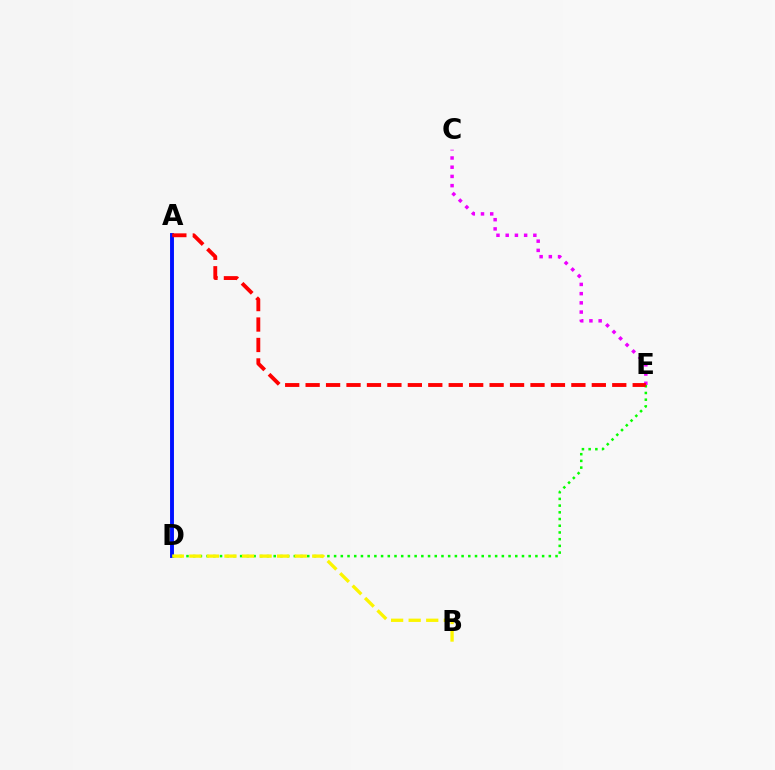{('A', 'D'): [{'color': '#00fff6', 'line_style': 'dotted', 'thickness': 1.52}, {'color': '#0010ff', 'line_style': 'solid', 'thickness': 2.81}], ('C', 'E'): [{'color': '#ee00ff', 'line_style': 'dotted', 'thickness': 2.5}], ('D', 'E'): [{'color': '#08ff00', 'line_style': 'dotted', 'thickness': 1.82}], ('B', 'D'): [{'color': '#fcf500', 'line_style': 'dashed', 'thickness': 2.38}], ('A', 'E'): [{'color': '#ff0000', 'line_style': 'dashed', 'thickness': 2.78}]}